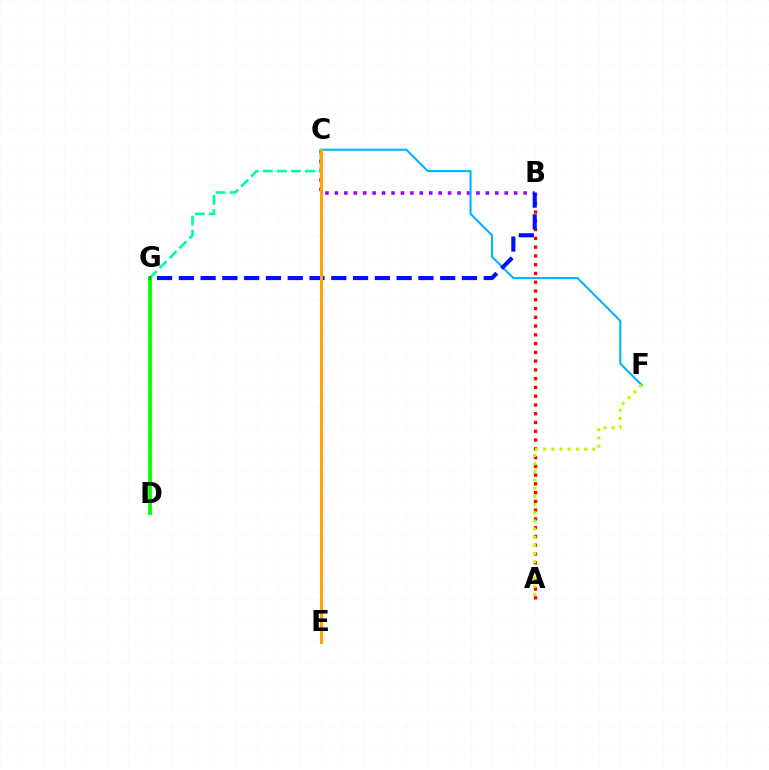{('B', 'C'): [{'color': '#9b00ff', 'line_style': 'dotted', 'thickness': 2.56}], ('C', 'G'): [{'color': '#00ff9d', 'line_style': 'dashed', 'thickness': 1.91}], ('D', 'G'): [{'color': '#08ff00', 'line_style': 'solid', 'thickness': 2.73}], ('A', 'B'): [{'color': '#ff0000', 'line_style': 'dotted', 'thickness': 2.38}], ('C', 'F'): [{'color': '#00b5ff', 'line_style': 'solid', 'thickness': 1.51}], ('A', 'F'): [{'color': '#b3ff00', 'line_style': 'dotted', 'thickness': 2.22}], ('C', 'E'): [{'color': '#ff00bd', 'line_style': 'dotted', 'thickness': 2.2}, {'color': '#ffa500', 'line_style': 'solid', 'thickness': 2.19}], ('B', 'G'): [{'color': '#0010ff', 'line_style': 'dashed', 'thickness': 2.96}]}